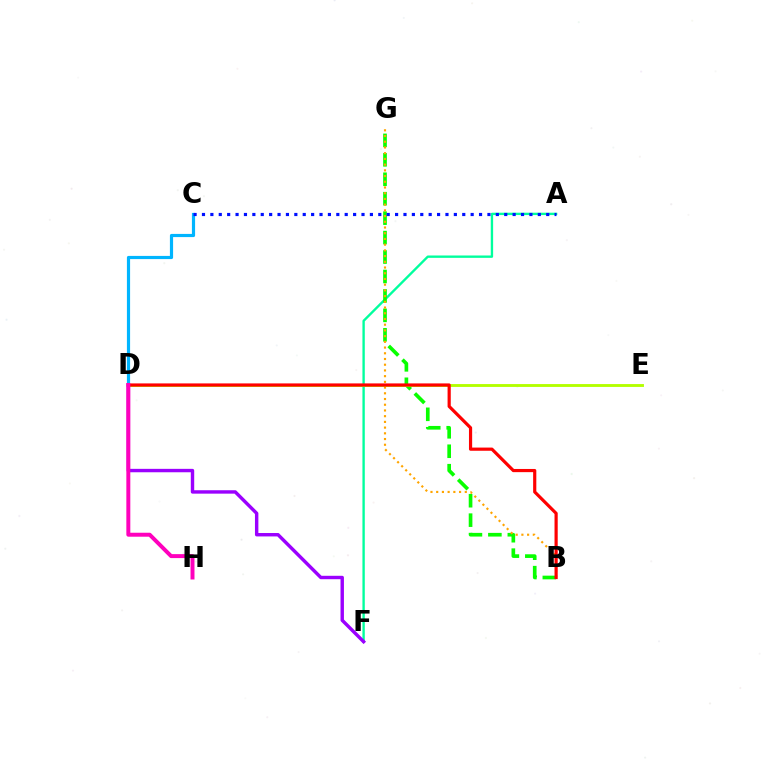{('A', 'F'): [{'color': '#00ff9d', 'line_style': 'solid', 'thickness': 1.7}], ('B', 'G'): [{'color': '#08ff00', 'line_style': 'dashed', 'thickness': 2.64}, {'color': '#ffa500', 'line_style': 'dotted', 'thickness': 1.55}], ('C', 'D'): [{'color': '#00b5ff', 'line_style': 'solid', 'thickness': 2.29}], ('D', 'E'): [{'color': '#b3ff00', 'line_style': 'solid', 'thickness': 2.06}], ('A', 'C'): [{'color': '#0010ff', 'line_style': 'dotted', 'thickness': 2.28}], ('D', 'F'): [{'color': '#9b00ff', 'line_style': 'solid', 'thickness': 2.46}], ('B', 'D'): [{'color': '#ff0000', 'line_style': 'solid', 'thickness': 2.29}], ('D', 'H'): [{'color': '#ff00bd', 'line_style': 'solid', 'thickness': 2.86}]}